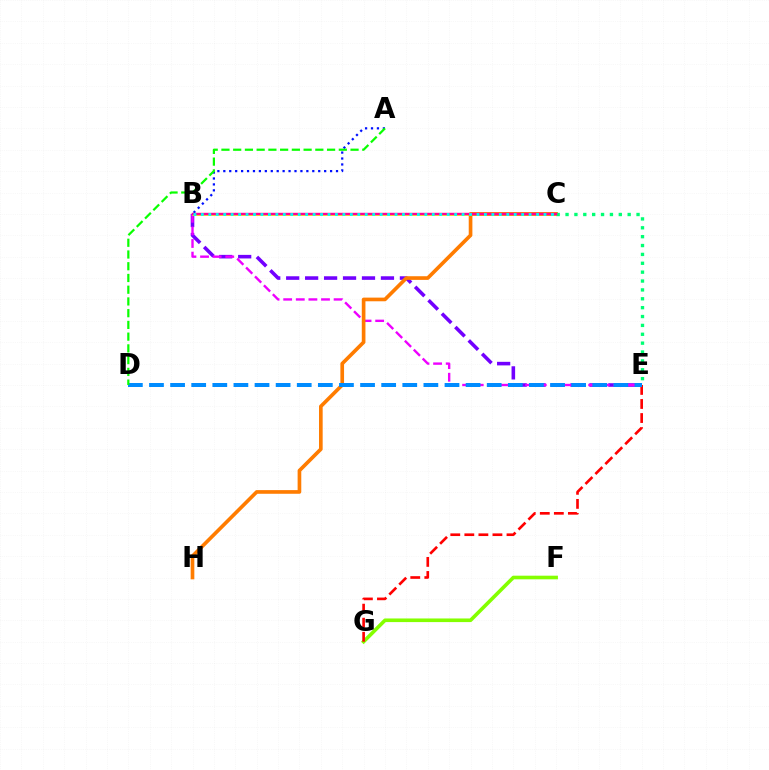{('B', 'E'): [{'color': '#7200ff', 'line_style': 'dashed', 'thickness': 2.57}, {'color': '#ee00ff', 'line_style': 'dashed', 'thickness': 1.71}], ('F', 'G'): [{'color': '#84ff00', 'line_style': 'solid', 'thickness': 2.61}], ('A', 'B'): [{'color': '#0010ff', 'line_style': 'dotted', 'thickness': 1.61}], ('B', 'C'): [{'color': '#fcf500', 'line_style': 'solid', 'thickness': 2.01}, {'color': '#ff0094', 'line_style': 'solid', 'thickness': 1.74}, {'color': '#00fff6', 'line_style': 'dotted', 'thickness': 2.02}], ('E', 'G'): [{'color': '#ff0000', 'line_style': 'dashed', 'thickness': 1.91}], ('C', 'H'): [{'color': '#ff7c00', 'line_style': 'solid', 'thickness': 2.64}], ('D', 'E'): [{'color': '#008cff', 'line_style': 'dashed', 'thickness': 2.87}], ('C', 'E'): [{'color': '#00ff74', 'line_style': 'dotted', 'thickness': 2.41}], ('A', 'D'): [{'color': '#08ff00', 'line_style': 'dashed', 'thickness': 1.59}]}